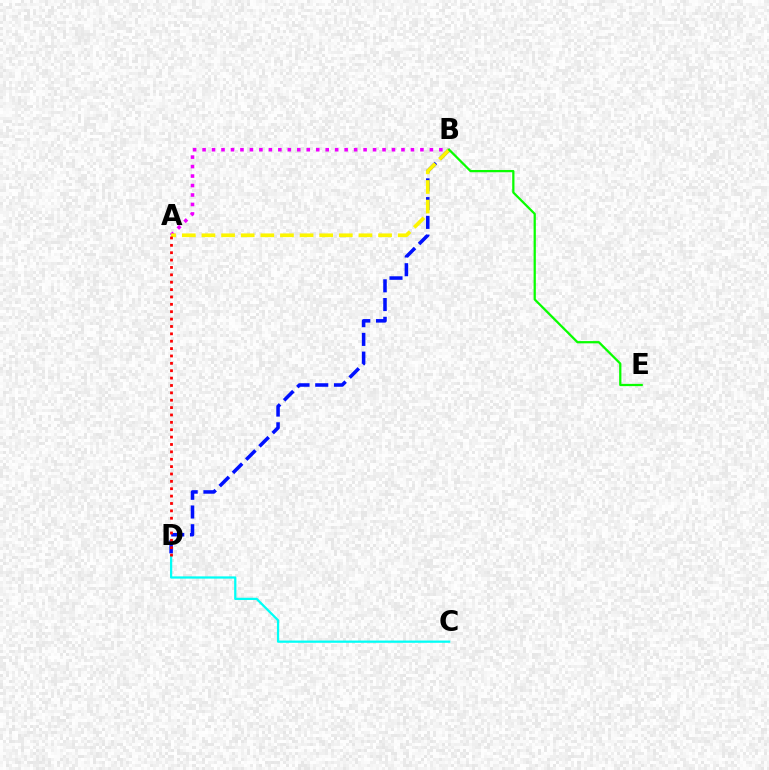{('C', 'D'): [{'color': '#00fff6', 'line_style': 'solid', 'thickness': 1.62}], ('B', 'D'): [{'color': '#0010ff', 'line_style': 'dashed', 'thickness': 2.55}], ('A', 'B'): [{'color': '#ee00ff', 'line_style': 'dotted', 'thickness': 2.57}, {'color': '#fcf500', 'line_style': 'dashed', 'thickness': 2.67}], ('B', 'E'): [{'color': '#08ff00', 'line_style': 'solid', 'thickness': 1.62}], ('A', 'D'): [{'color': '#ff0000', 'line_style': 'dotted', 'thickness': 2.0}]}